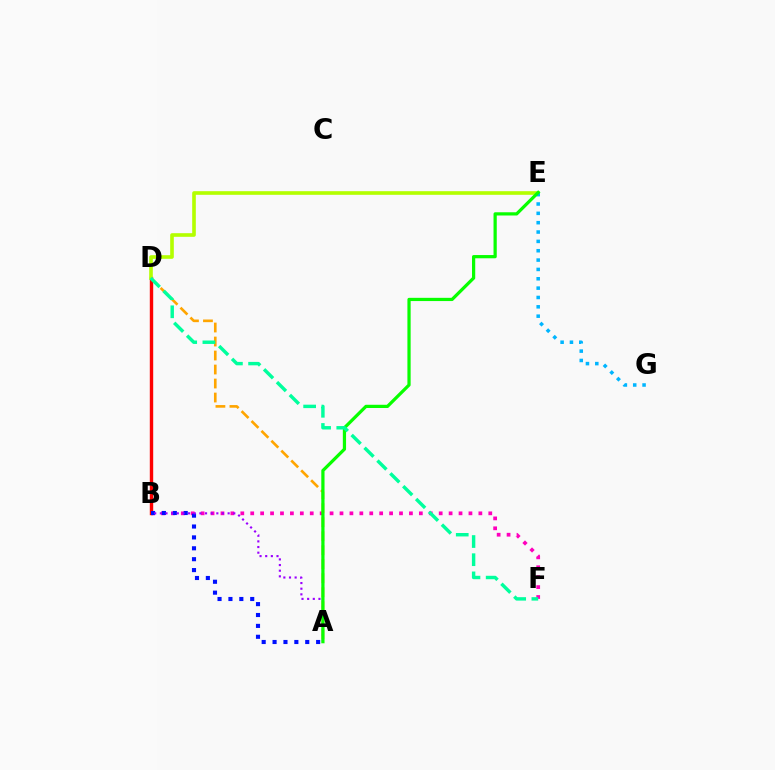{('B', 'F'): [{'color': '#ff00bd', 'line_style': 'dotted', 'thickness': 2.69}], ('B', 'D'): [{'color': '#ff0000', 'line_style': 'solid', 'thickness': 2.45}], ('A', 'D'): [{'color': '#ffa500', 'line_style': 'dashed', 'thickness': 1.9}], ('D', 'E'): [{'color': '#b3ff00', 'line_style': 'solid', 'thickness': 2.61}], ('A', 'B'): [{'color': '#0010ff', 'line_style': 'dotted', 'thickness': 2.96}, {'color': '#9b00ff', 'line_style': 'dotted', 'thickness': 1.53}], ('E', 'G'): [{'color': '#00b5ff', 'line_style': 'dotted', 'thickness': 2.54}], ('A', 'E'): [{'color': '#08ff00', 'line_style': 'solid', 'thickness': 2.33}], ('D', 'F'): [{'color': '#00ff9d', 'line_style': 'dashed', 'thickness': 2.47}]}